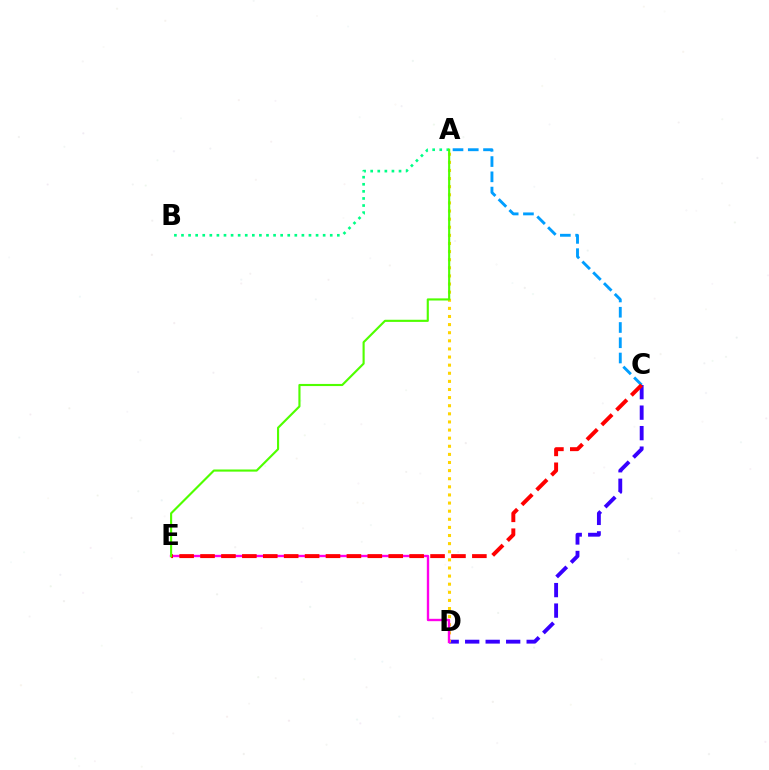{('C', 'D'): [{'color': '#3700ff', 'line_style': 'dashed', 'thickness': 2.78}], ('A', 'C'): [{'color': '#009eff', 'line_style': 'dashed', 'thickness': 2.07}], ('A', 'D'): [{'color': '#ffd500', 'line_style': 'dotted', 'thickness': 2.2}], ('D', 'E'): [{'color': '#ff00ed', 'line_style': 'solid', 'thickness': 1.71}], ('A', 'B'): [{'color': '#00ff86', 'line_style': 'dotted', 'thickness': 1.92}], ('C', 'E'): [{'color': '#ff0000', 'line_style': 'dashed', 'thickness': 2.84}], ('A', 'E'): [{'color': '#4fff00', 'line_style': 'solid', 'thickness': 1.54}]}